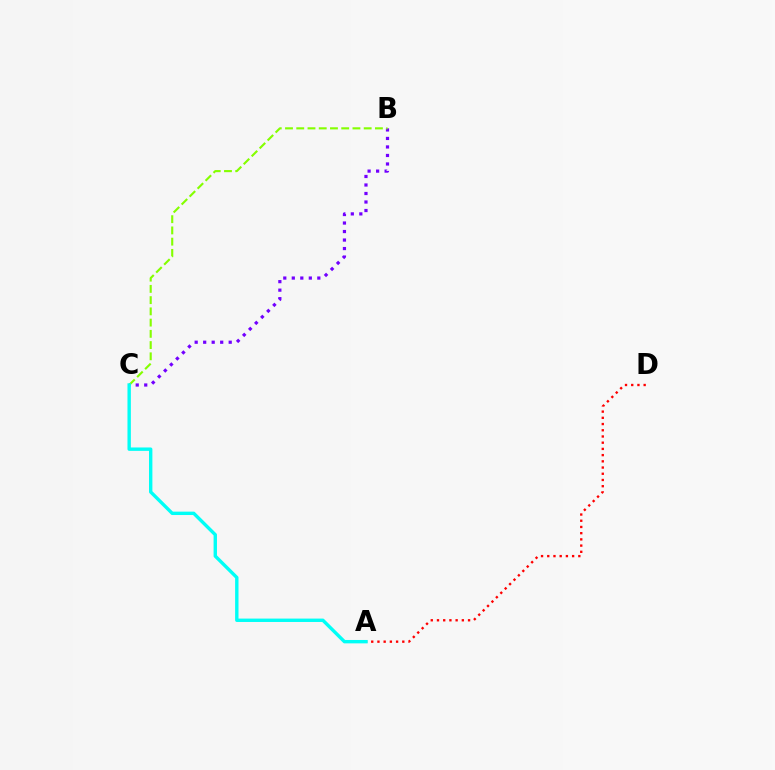{('B', 'C'): [{'color': '#7200ff', 'line_style': 'dotted', 'thickness': 2.31}, {'color': '#84ff00', 'line_style': 'dashed', 'thickness': 1.53}], ('A', 'D'): [{'color': '#ff0000', 'line_style': 'dotted', 'thickness': 1.69}], ('A', 'C'): [{'color': '#00fff6', 'line_style': 'solid', 'thickness': 2.44}]}